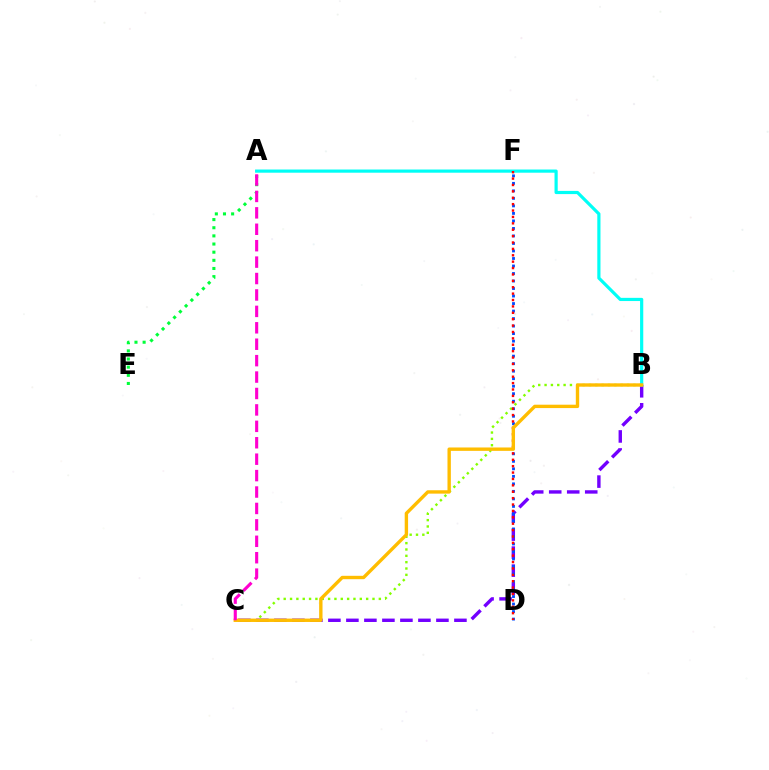{('B', 'C'): [{'color': '#7200ff', 'line_style': 'dashed', 'thickness': 2.45}, {'color': '#84ff00', 'line_style': 'dotted', 'thickness': 1.72}, {'color': '#ffbd00', 'line_style': 'solid', 'thickness': 2.43}], ('A', 'B'): [{'color': '#00fff6', 'line_style': 'solid', 'thickness': 2.29}], ('D', 'F'): [{'color': '#004bff', 'line_style': 'dotted', 'thickness': 2.04}, {'color': '#ff0000', 'line_style': 'dotted', 'thickness': 1.74}], ('A', 'E'): [{'color': '#00ff39', 'line_style': 'dotted', 'thickness': 2.21}], ('A', 'C'): [{'color': '#ff00cf', 'line_style': 'dashed', 'thickness': 2.23}]}